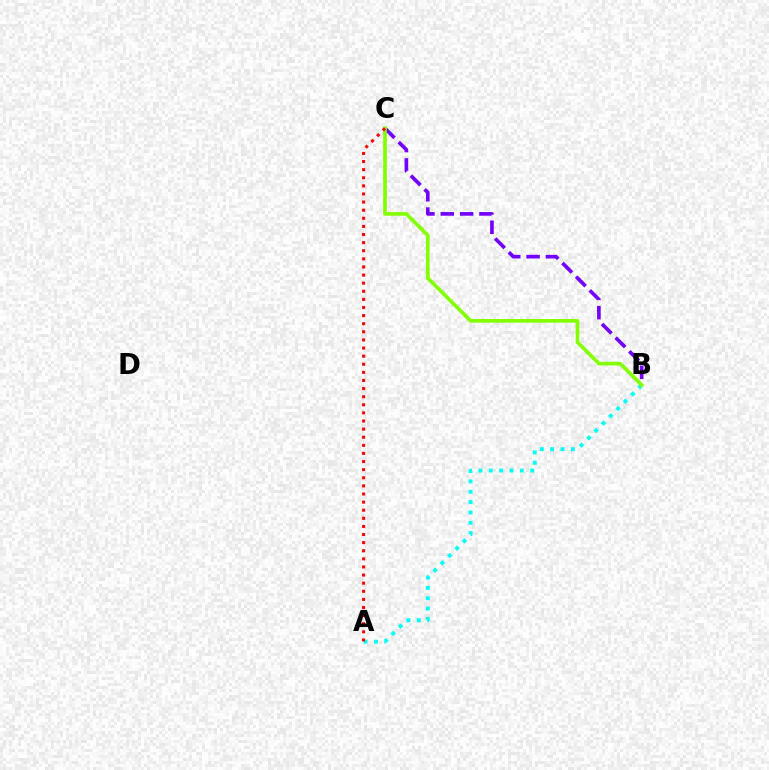{('A', 'B'): [{'color': '#00fff6', 'line_style': 'dotted', 'thickness': 2.81}], ('B', 'C'): [{'color': '#7200ff', 'line_style': 'dashed', 'thickness': 2.63}, {'color': '#84ff00', 'line_style': 'solid', 'thickness': 2.64}], ('A', 'C'): [{'color': '#ff0000', 'line_style': 'dotted', 'thickness': 2.2}]}